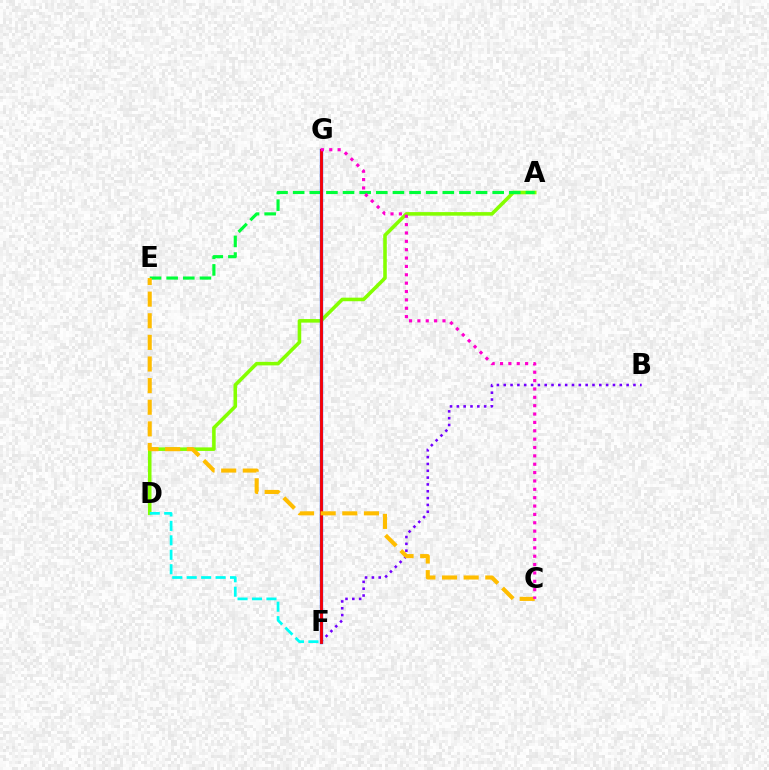{('A', 'D'): [{'color': '#84ff00', 'line_style': 'solid', 'thickness': 2.57}], ('A', 'E'): [{'color': '#00ff39', 'line_style': 'dashed', 'thickness': 2.26}], ('B', 'F'): [{'color': '#7200ff', 'line_style': 'dotted', 'thickness': 1.85}], ('F', 'G'): [{'color': '#004bff', 'line_style': 'solid', 'thickness': 2.38}, {'color': '#ff0000', 'line_style': 'solid', 'thickness': 2.0}], ('D', 'F'): [{'color': '#00fff6', 'line_style': 'dashed', 'thickness': 1.96}], ('C', 'E'): [{'color': '#ffbd00', 'line_style': 'dashed', 'thickness': 2.94}], ('C', 'G'): [{'color': '#ff00cf', 'line_style': 'dotted', 'thickness': 2.27}]}